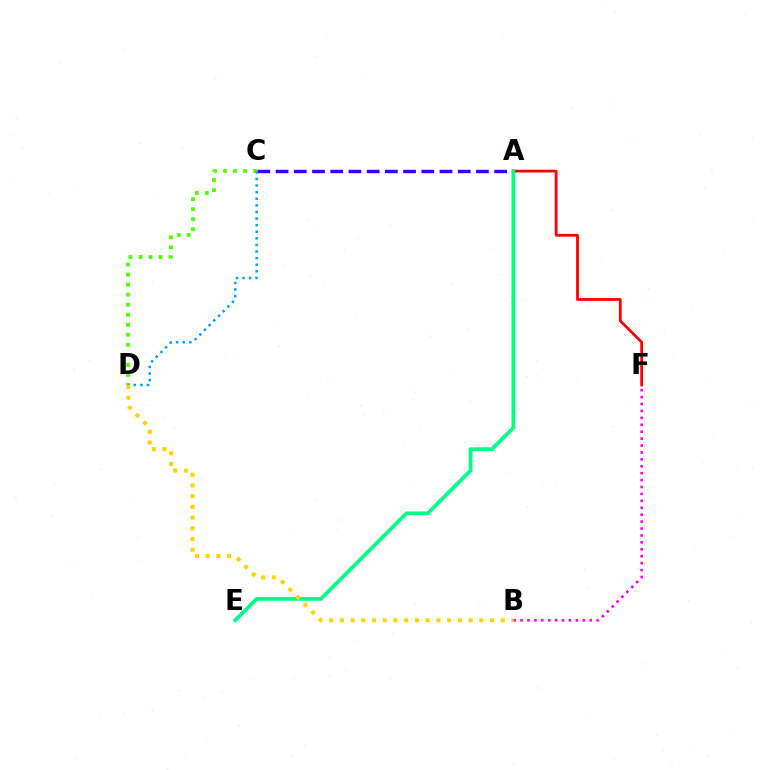{('A', 'C'): [{'color': '#3700ff', 'line_style': 'dashed', 'thickness': 2.47}], ('A', 'F'): [{'color': '#ff0000', 'line_style': 'solid', 'thickness': 2.0}], ('C', 'D'): [{'color': '#4fff00', 'line_style': 'dotted', 'thickness': 2.73}, {'color': '#009eff', 'line_style': 'dotted', 'thickness': 1.79}], ('A', 'E'): [{'color': '#00ff86', 'line_style': 'solid', 'thickness': 2.73}], ('B', 'F'): [{'color': '#ff00ed', 'line_style': 'dotted', 'thickness': 1.88}], ('B', 'D'): [{'color': '#ffd500', 'line_style': 'dotted', 'thickness': 2.91}]}